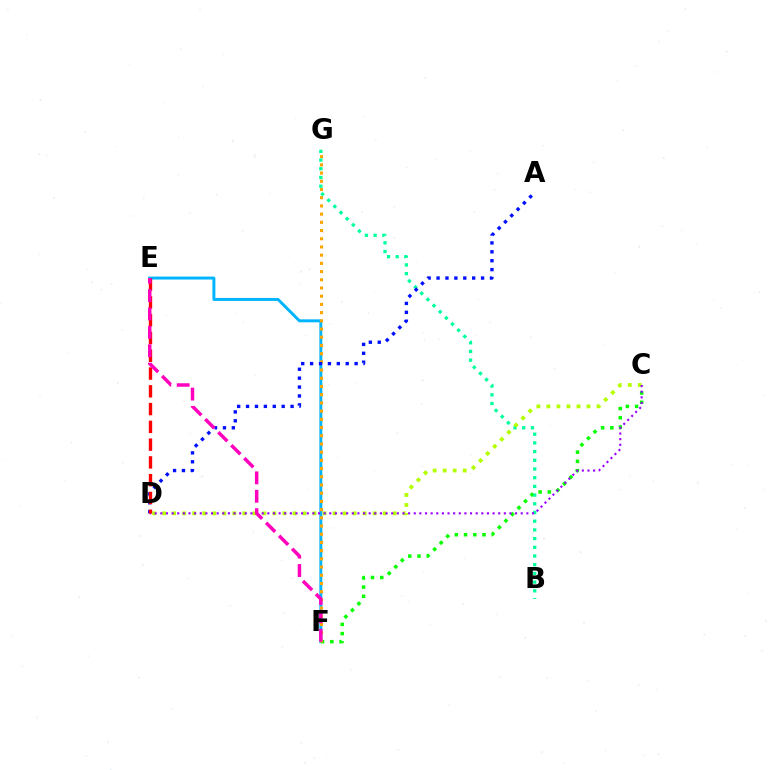{('E', 'F'): [{'color': '#00b5ff', 'line_style': 'solid', 'thickness': 2.13}, {'color': '#ff00bd', 'line_style': 'dashed', 'thickness': 2.5}], ('C', 'F'): [{'color': '#08ff00', 'line_style': 'dotted', 'thickness': 2.51}], ('F', 'G'): [{'color': '#ffa500', 'line_style': 'dotted', 'thickness': 2.23}], ('B', 'G'): [{'color': '#00ff9d', 'line_style': 'dotted', 'thickness': 2.36}], ('A', 'D'): [{'color': '#0010ff', 'line_style': 'dotted', 'thickness': 2.42}], ('C', 'D'): [{'color': '#b3ff00', 'line_style': 'dotted', 'thickness': 2.72}, {'color': '#9b00ff', 'line_style': 'dotted', 'thickness': 1.53}], ('D', 'E'): [{'color': '#ff0000', 'line_style': 'dashed', 'thickness': 2.41}]}